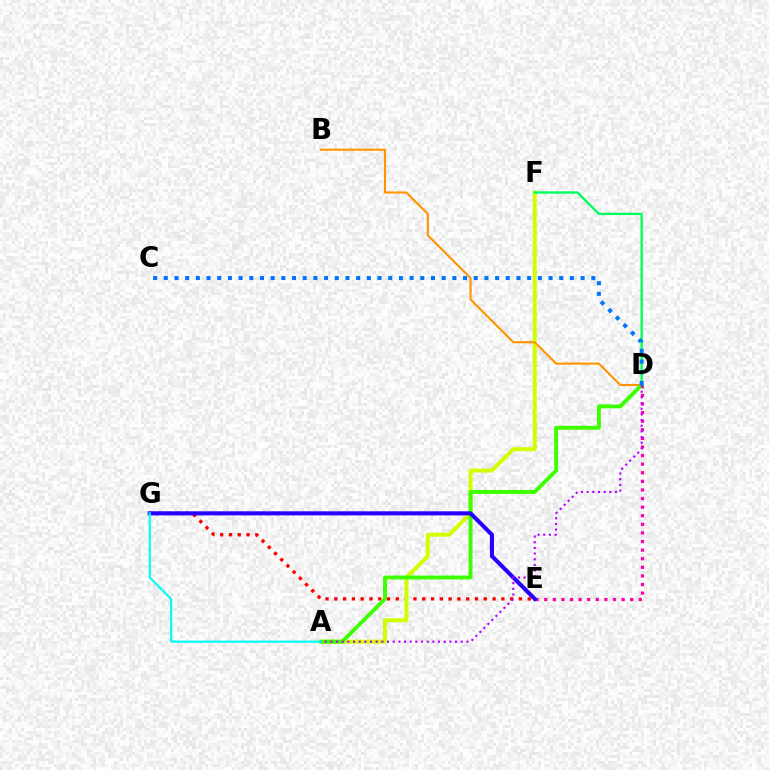{('E', 'G'): [{'color': '#ff0000', 'line_style': 'dotted', 'thickness': 2.39}, {'color': '#2500ff', 'line_style': 'solid', 'thickness': 2.93}], ('A', 'F'): [{'color': '#d1ff00', 'line_style': 'solid', 'thickness': 2.86}], ('D', 'E'): [{'color': '#ff00ac', 'line_style': 'dotted', 'thickness': 2.34}], ('B', 'D'): [{'color': '#ff9400', 'line_style': 'solid', 'thickness': 1.5}], ('A', 'D'): [{'color': '#3dff00', 'line_style': 'solid', 'thickness': 2.81}, {'color': '#b900ff', 'line_style': 'dotted', 'thickness': 1.54}], ('D', 'F'): [{'color': '#00ff5c', 'line_style': 'solid', 'thickness': 1.69}], ('A', 'G'): [{'color': '#00fff6', 'line_style': 'solid', 'thickness': 1.57}], ('C', 'D'): [{'color': '#0074ff', 'line_style': 'dotted', 'thickness': 2.9}]}